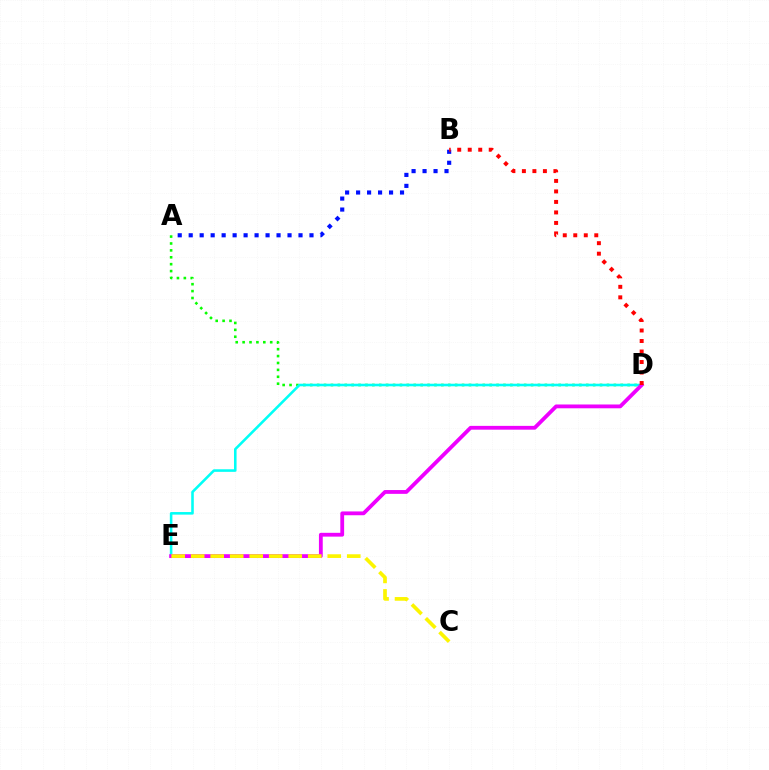{('A', 'D'): [{'color': '#08ff00', 'line_style': 'dotted', 'thickness': 1.87}], ('D', 'E'): [{'color': '#00fff6', 'line_style': 'solid', 'thickness': 1.85}, {'color': '#ee00ff', 'line_style': 'solid', 'thickness': 2.74}], ('A', 'B'): [{'color': '#0010ff', 'line_style': 'dotted', 'thickness': 2.98}], ('B', 'D'): [{'color': '#ff0000', 'line_style': 'dotted', 'thickness': 2.85}], ('C', 'E'): [{'color': '#fcf500', 'line_style': 'dashed', 'thickness': 2.65}]}